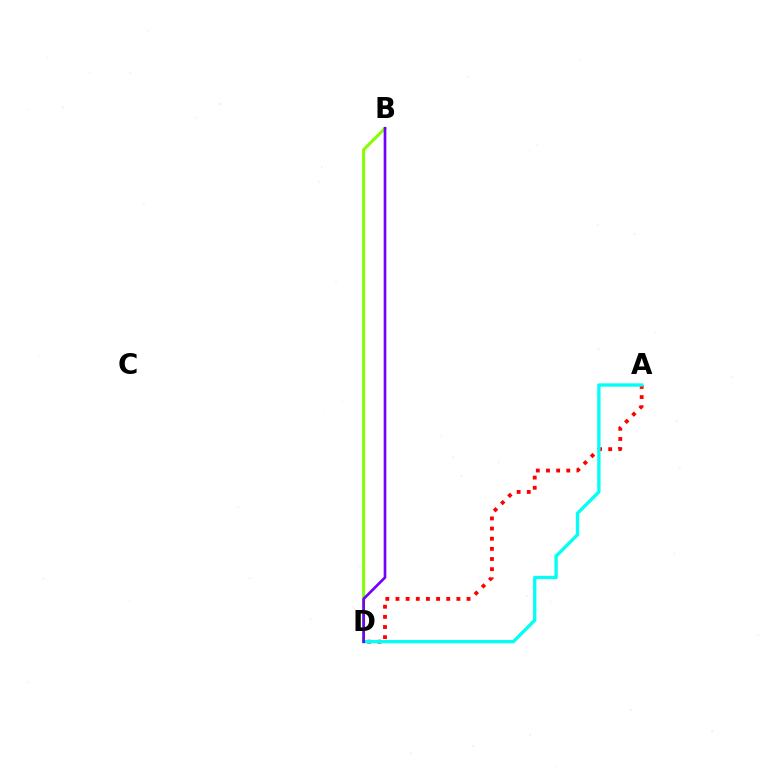{('A', 'D'): [{'color': '#ff0000', 'line_style': 'dotted', 'thickness': 2.76}, {'color': '#00fff6', 'line_style': 'solid', 'thickness': 2.38}], ('B', 'D'): [{'color': '#84ff00', 'line_style': 'solid', 'thickness': 2.17}, {'color': '#7200ff', 'line_style': 'solid', 'thickness': 1.93}]}